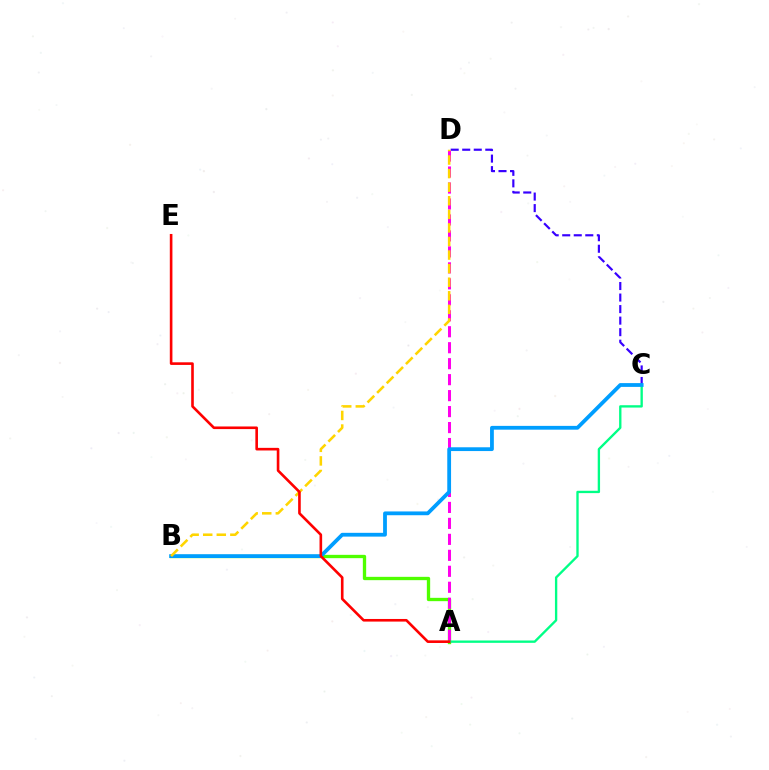{('C', 'D'): [{'color': '#3700ff', 'line_style': 'dashed', 'thickness': 1.57}], ('A', 'B'): [{'color': '#4fff00', 'line_style': 'solid', 'thickness': 2.39}], ('A', 'D'): [{'color': '#ff00ed', 'line_style': 'dashed', 'thickness': 2.17}], ('A', 'C'): [{'color': '#00ff86', 'line_style': 'solid', 'thickness': 1.69}], ('B', 'C'): [{'color': '#009eff', 'line_style': 'solid', 'thickness': 2.73}], ('B', 'D'): [{'color': '#ffd500', 'line_style': 'dashed', 'thickness': 1.84}], ('A', 'E'): [{'color': '#ff0000', 'line_style': 'solid', 'thickness': 1.89}]}